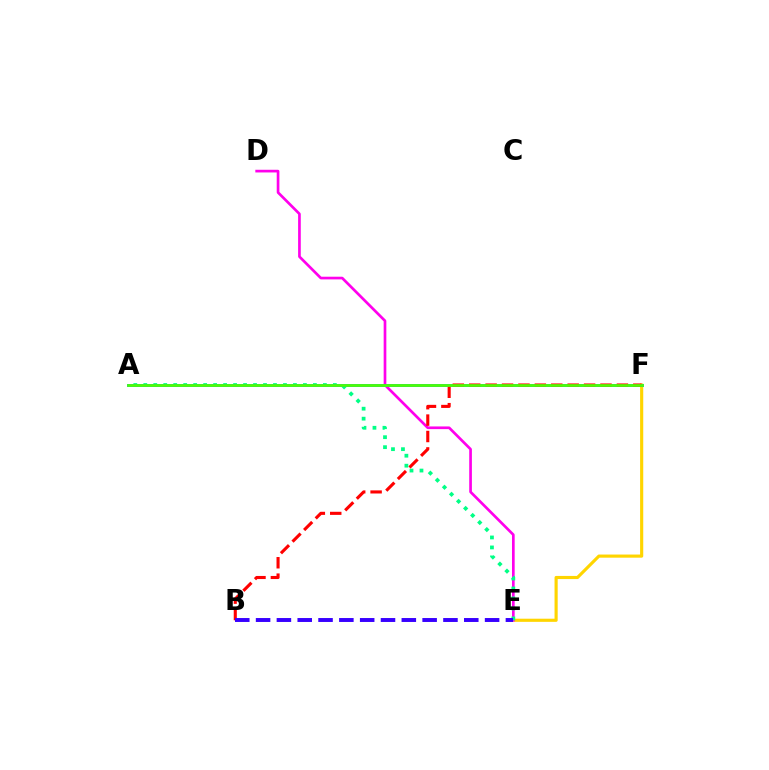{('E', 'F'): [{'color': '#ffd500', 'line_style': 'solid', 'thickness': 2.26}], ('D', 'E'): [{'color': '#ff00ed', 'line_style': 'solid', 'thickness': 1.93}], ('A', 'E'): [{'color': '#00ff86', 'line_style': 'dotted', 'thickness': 2.71}], ('A', 'F'): [{'color': '#009eff', 'line_style': 'solid', 'thickness': 2.09}, {'color': '#4fff00', 'line_style': 'solid', 'thickness': 1.93}], ('B', 'F'): [{'color': '#ff0000', 'line_style': 'dashed', 'thickness': 2.23}], ('B', 'E'): [{'color': '#3700ff', 'line_style': 'dashed', 'thickness': 2.83}]}